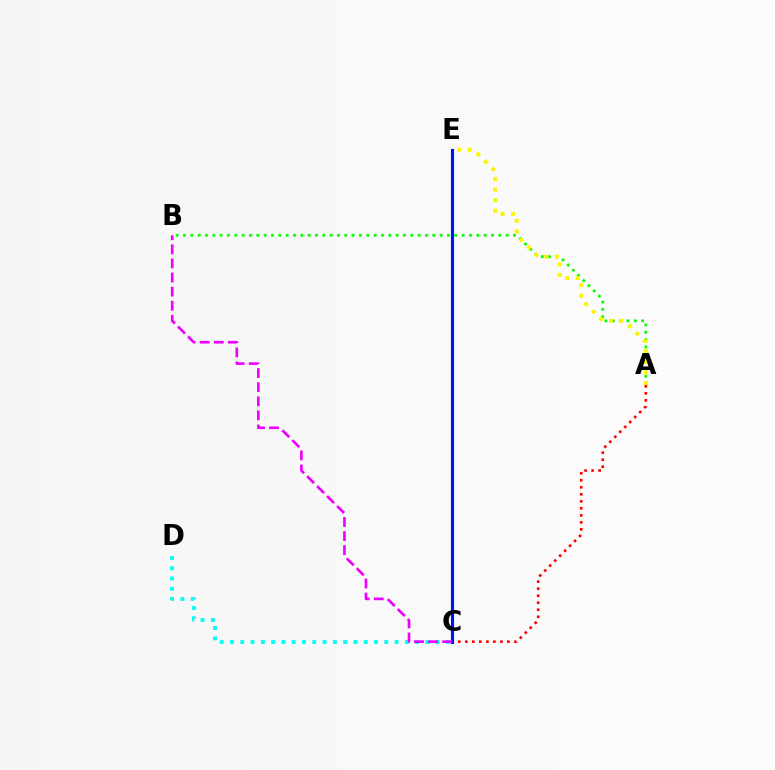{('A', 'B'): [{'color': '#08ff00', 'line_style': 'dotted', 'thickness': 1.99}], ('A', 'E'): [{'color': '#fcf500', 'line_style': 'dotted', 'thickness': 2.87}], ('A', 'C'): [{'color': '#ff0000', 'line_style': 'dotted', 'thickness': 1.91}], ('C', 'E'): [{'color': '#0010ff', 'line_style': 'solid', 'thickness': 2.25}], ('C', 'D'): [{'color': '#00fff6', 'line_style': 'dotted', 'thickness': 2.8}], ('B', 'C'): [{'color': '#ee00ff', 'line_style': 'dashed', 'thickness': 1.91}]}